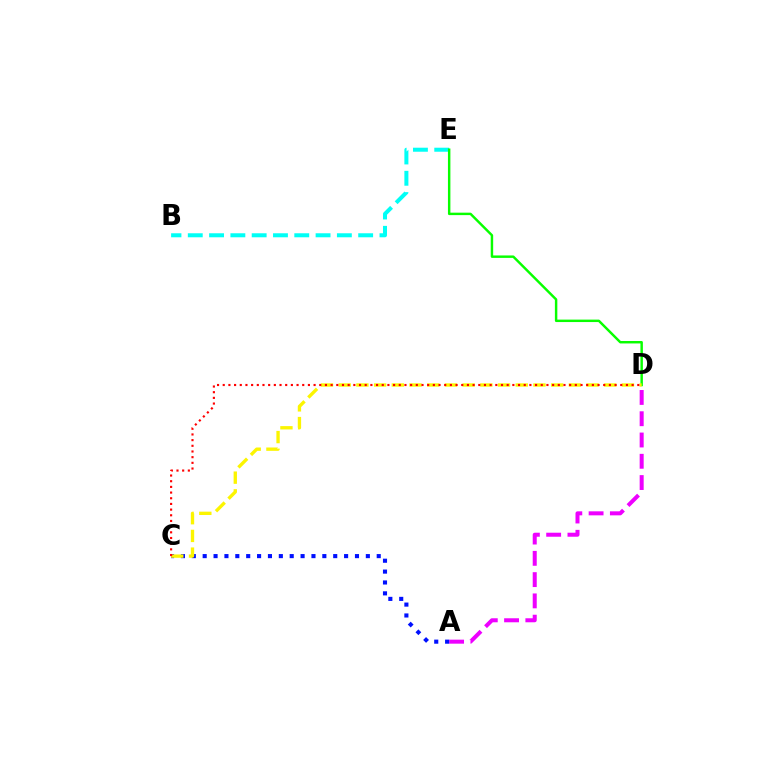{('A', 'D'): [{'color': '#ee00ff', 'line_style': 'dashed', 'thickness': 2.89}], ('B', 'E'): [{'color': '#00fff6', 'line_style': 'dashed', 'thickness': 2.89}], ('A', 'C'): [{'color': '#0010ff', 'line_style': 'dotted', 'thickness': 2.96}], ('D', 'E'): [{'color': '#08ff00', 'line_style': 'solid', 'thickness': 1.76}], ('C', 'D'): [{'color': '#fcf500', 'line_style': 'dashed', 'thickness': 2.4}, {'color': '#ff0000', 'line_style': 'dotted', 'thickness': 1.54}]}